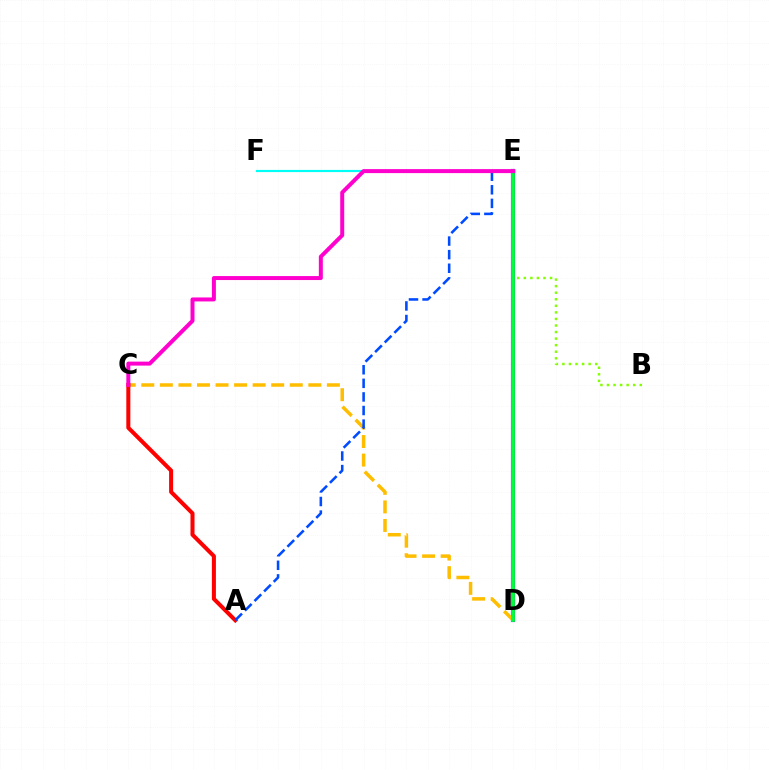{('B', 'E'): [{'color': '#84ff00', 'line_style': 'dotted', 'thickness': 1.78}], ('D', 'E'): [{'color': '#7200ff', 'line_style': 'solid', 'thickness': 2.99}, {'color': '#00ff39', 'line_style': 'solid', 'thickness': 2.73}], ('C', 'D'): [{'color': '#ffbd00', 'line_style': 'dashed', 'thickness': 2.52}], ('A', 'C'): [{'color': '#ff0000', 'line_style': 'solid', 'thickness': 2.9}], ('E', 'F'): [{'color': '#00fff6', 'line_style': 'solid', 'thickness': 1.56}], ('A', 'E'): [{'color': '#004bff', 'line_style': 'dashed', 'thickness': 1.85}], ('C', 'E'): [{'color': '#ff00cf', 'line_style': 'solid', 'thickness': 2.87}]}